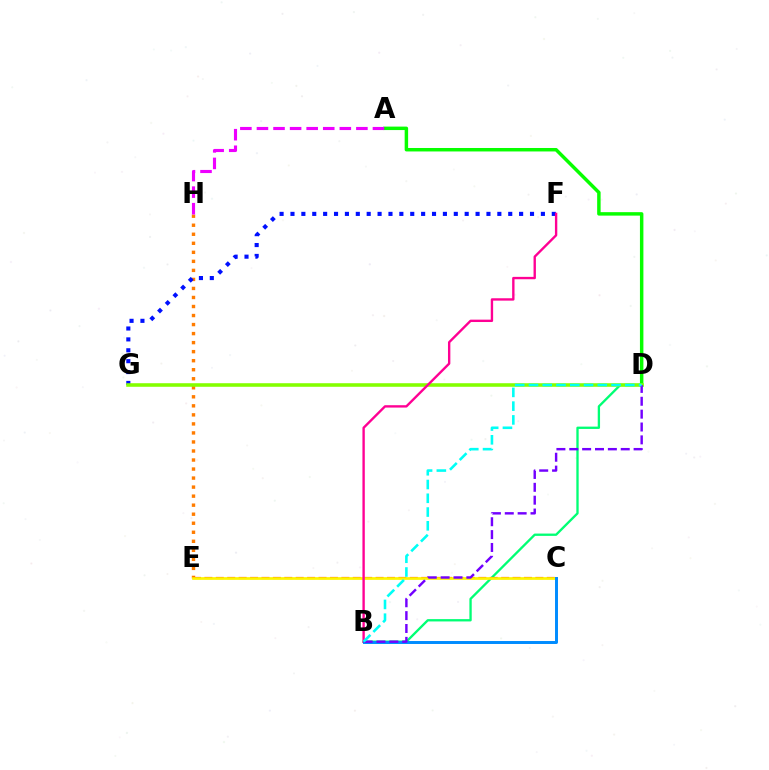{('E', 'H'): [{'color': '#ff7c00', 'line_style': 'dotted', 'thickness': 2.45}], ('F', 'G'): [{'color': '#0010ff', 'line_style': 'dotted', 'thickness': 2.96}], ('A', 'D'): [{'color': '#08ff00', 'line_style': 'solid', 'thickness': 2.49}], ('B', 'D'): [{'color': '#00ff74', 'line_style': 'solid', 'thickness': 1.67}, {'color': '#7200ff', 'line_style': 'dashed', 'thickness': 1.75}, {'color': '#00fff6', 'line_style': 'dashed', 'thickness': 1.87}], ('A', 'H'): [{'color': '#ee00ff', 'line_style': 'dashed', 'thickness': 2.25}], ('D', 'G'): [{'color': '#84ff00', 'line_style': 'solid', 'thickness': 2.57}], ('C', 'E'): [{'color': '#ff0000', 'line_style': 'dashed', 'thickness': 1.55}, {'color': '#fcf500', 'line_style': 'solid', 'thickness': 1.95}], ('B', 'F'): [{'color': '#ff0094', 'line_style': 'solid', 'thickness': 1.71}], ('B', 'C'): [{'color': '#008cff', 'line_style': 'solid', 'thickness': 2.13}]}